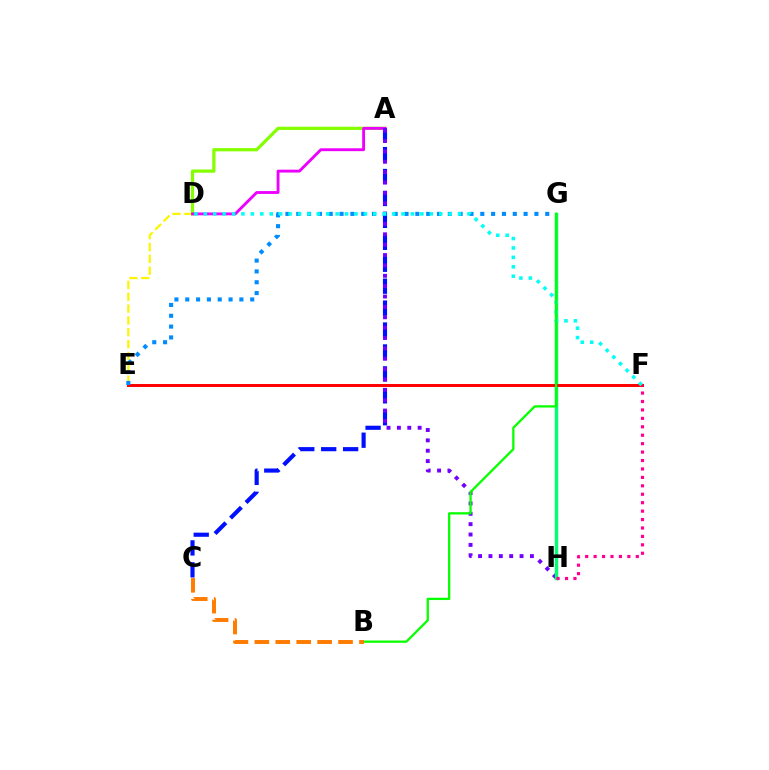{('D', 'E'): [{'color': '#fcf500', 'line_style': 'dashed', 'thickness': 1.61}], ('A', 'D'): [{'color': '#84ff00', 'line_style': 'solid', 'thickness': 2.32}, {'color': '#ee00ff', 'line_style': 'solid', 'thickness': 2.06}], ('A', 'C'): [{'color': '#0010ff', 'line_style': 'dashed', 'thickness': 2.98}], ('A', 'H'): [{'color': '#7200ff', 'line_style': 'dotted', 'thickness': 2.82}], ('G', 'H'): [{'color': '#00ff74', 'line_style': 'solid', 'thickness': 2.47}], ('E', 'F'): [{'color': '#ff0000', 'line_style': 'solid', 'thickness': 2.14}], ('E', 'G'): [{'color': '#008cff', 'line_style': 'dotted', 'thickness': 2.94}], ('D', 'F'): [{'color': '#00fff6', 'line_style': 'dotted', 'thickness': 2.56}], ('B', 'G'): [{'color': '#08ff00', 'line_style': 'solid', 'thickness': 1.65}], ('B', 'C'): [{'color': '#ff7c00', 'line_style': 'dashed', 'thickness': 2.84}], ('F', 'H'): [{'color': '#ff0094', 'line_style': 'dotted', 'thickness': 2.29}]}